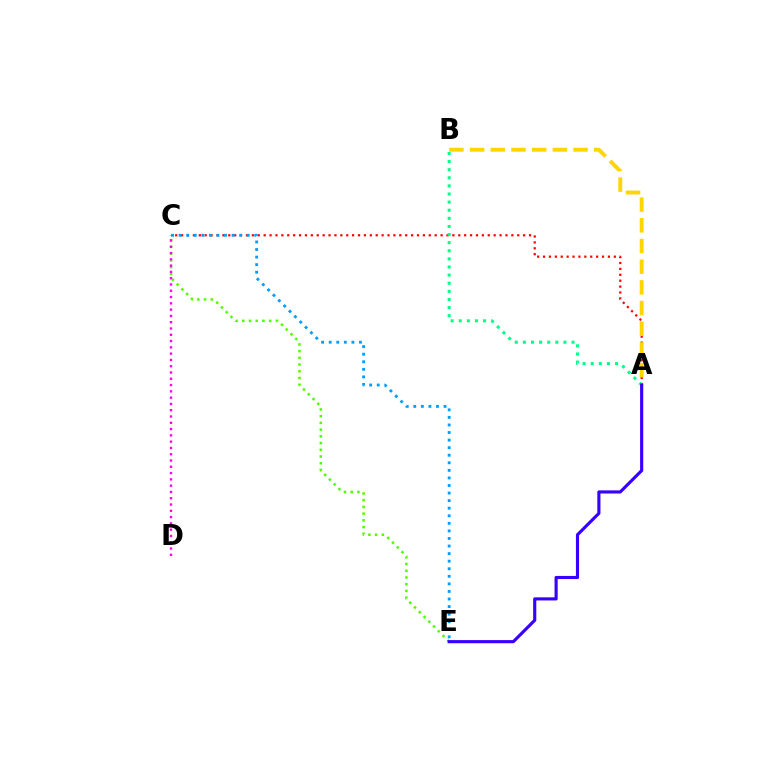{('A', 'C'): [{'color': '#ff0000', 'line_style': 'dotted', 'thickness': 1.6}], ('A', 'B'): [{'color': '#00ff86', 'line_style': 'dotted', 'thickness': 2.2}, {'color': '#ffd500', 'line_style': 'dashed', 'thickness': 2.81}], ('C', 'E'): [{'color': '#4fff00', 'line_style': 'dotted', 'thickness': 1.83}, {'color': '#009eff', 'line_style': 'dotted', 'thickness': 2.06}], ('C', 'D'): [{'color': '#ff00ed', 'line_style': 'dotted', 'thickness': 1.71}], ('A', 'E'): [{'color': '#3700ff', 'line_style': 'solid', 'thickness': 2.26}]}